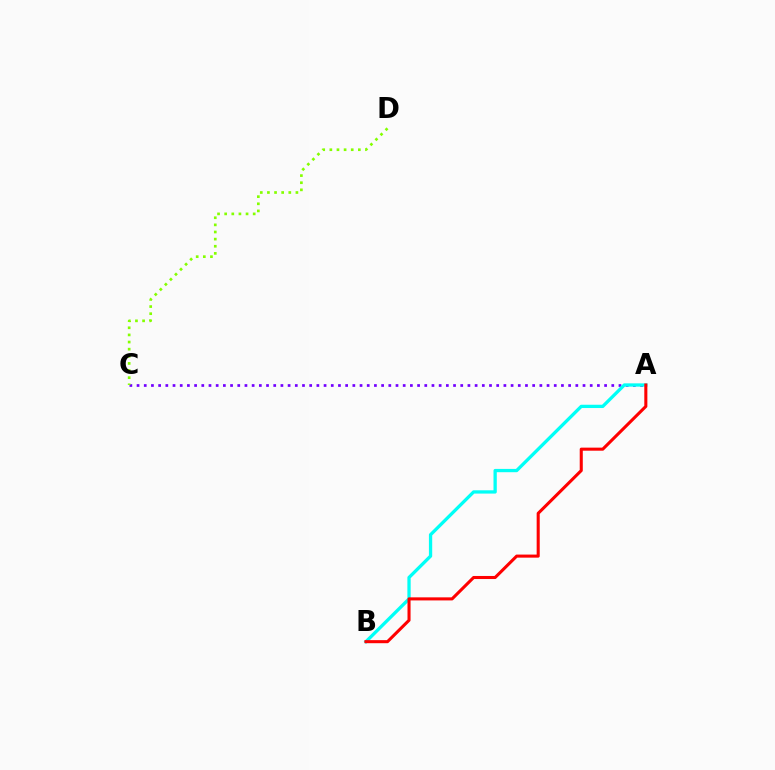{('A', 'C'): [{'color': '#7200ff', 'line_style': 'dotted', 'thickness': 1.95}], ('A', 'B'): [{'color': '#00fff6', 'line_style': 'solid', 'thickness': 2.37}, {'color': '#ff0000', 'line_style': 'solid', 'thickness': 2.21}], ('C', 'D'): [{'color': '#84ff00', 'line_style': 'dotted', 'thickness': 1.94}]}